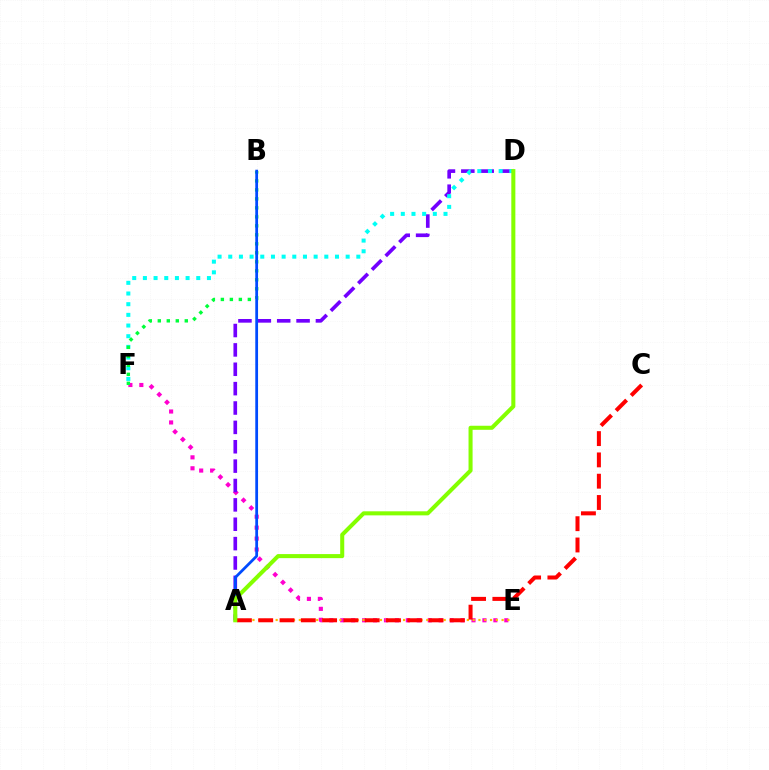{('E', 'F'): [{'color': '#ff00cf', 'line_style': 'dotted', 'thickness': 2.97}], ('A', 'D'): [{'color': '#7200ff', 'line_style': 'dashed', 'thickness': 2.63}, {'color': '#84ff00', 'line_style': 'solid', 'thickness': 2.92}], ('A', 'E'): [{'color': '#ffbd00', 'line_style': 'dotted', 'thickness': 1.57}], ('A', 'C'): [{'color': '#ff0000', 'line_style': 'dashed', 'thickness': 2.89}], ('D', 'F'): [{'color': '#00fff6', 'line_style': 'dotted', 'thickness': 2.9}], ('B', 'F'): [{'color': '#00ff39', 'line_style': 'dotted', 'thickness': 2.44}], ('A', 'B'): [{'color': '#004bff', 'line_style': 'solid', 'thickness': 1.99}]}